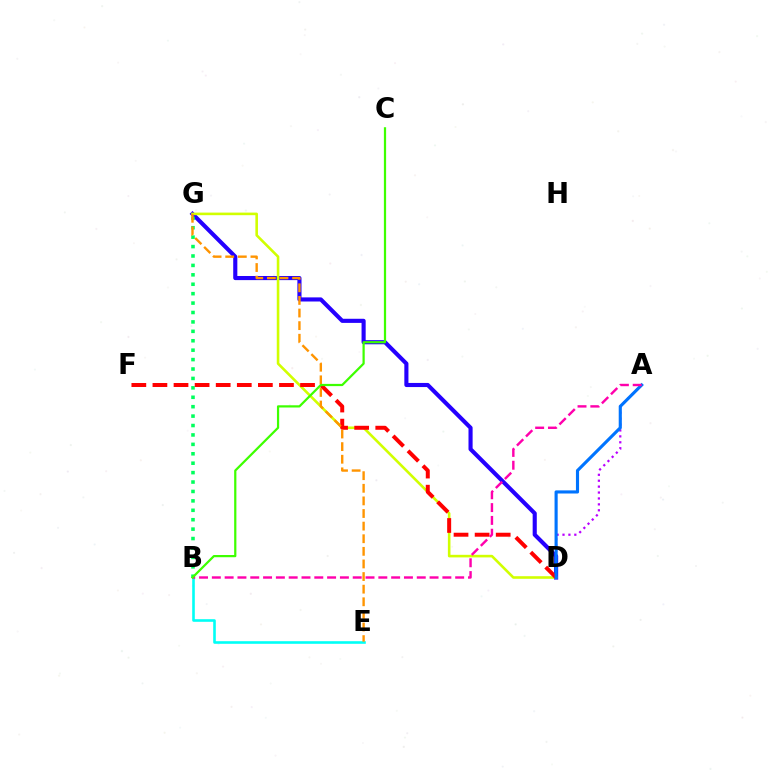{('D', 'G'): [{'color': '#2500ff', 'line_style': 'solid', 'thickness': 2.96}, {'color': '#d1ff00', 'line_style': 'solid', 'thickness': 1.87}], ('B', 'E'): [{'color': '#00fff6', 'line_style': 'solid', 'thickness': 1.88}], ('B', 'G'): [{'color': '#00ff5c', 'line_style': 'dotted', 'thickness': 2.56}], ('D', 'F'): [{'color': '#ff0000', 'line_style': 'dashed', 'thickness': 2.87}], ('A', 'D'): [{'color': '#b900ff', 'line_style': 'dotted', 'thickness': 1.61}, {'color': '#0074ff', 'line_style': 'solid', 'thickness': 2.25}], ('A', 'B'): [{'color': '#ff00ac', 'line_style': 'dashed', 'thickness': 1.74}], ('E', 'G'): [{'color': '#ff9400', 'line_style': 'dashed', 'thickness': 1.71}], ('B', 'C'): [{'color': '#3dff00', 'line_style': 'solid', 'thickness': 1.6}]}